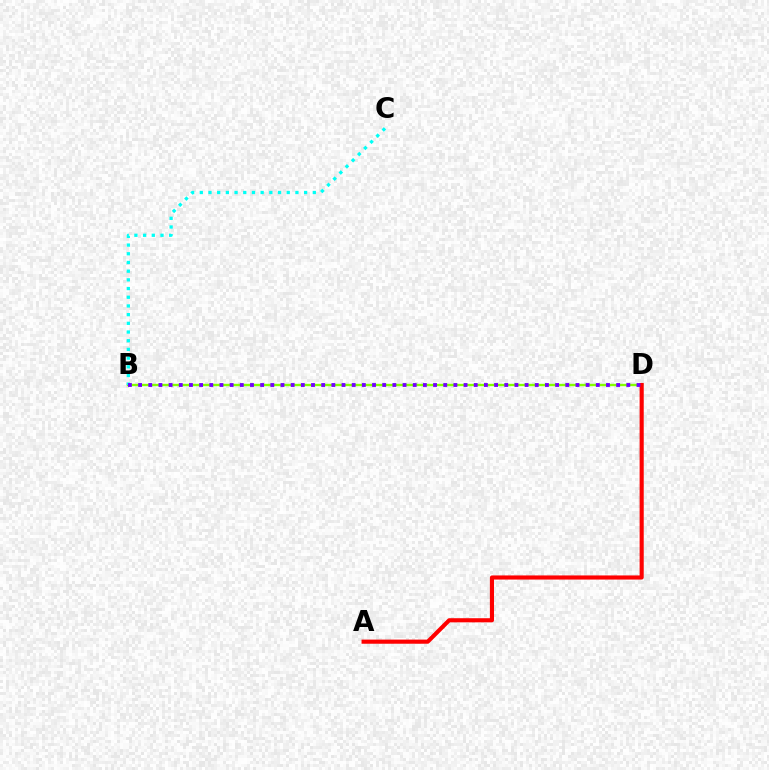{('B', 'D'): [{'color': '#84ff00', 'line_style': 'solid', 'thickness': 1.7}, {'color': '#7200ff', 'line_style': 'dotted', 'thickness': 2.76}], ('A', 'D'): [{'color': '#ff0000', 'line_style': 'solid', 'thickness': 2.97}], ('B', 'C'): [{'color': '#00fff6', 'line_style': 'dotted', 'thickness': 2.36}]}